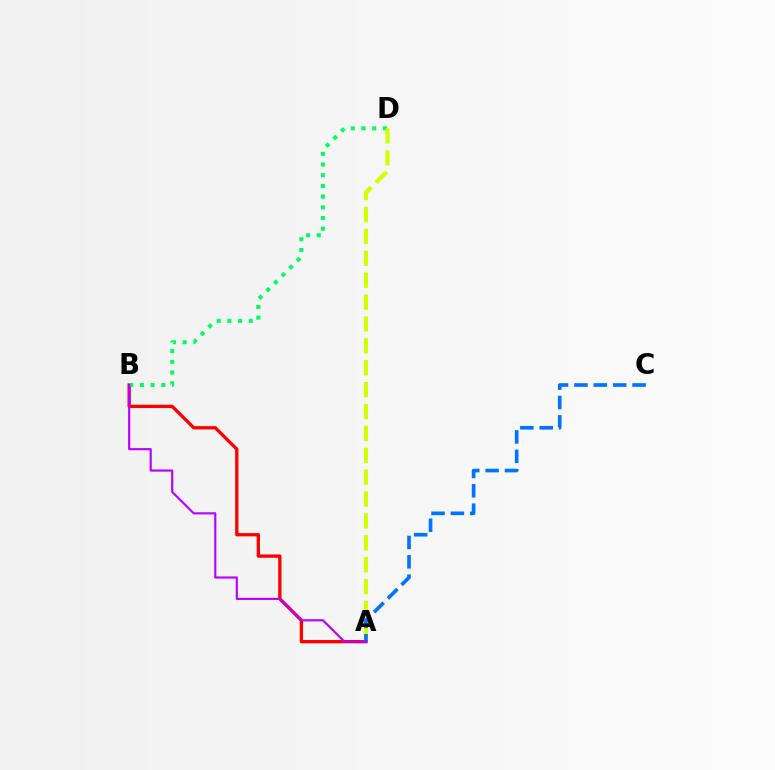{('A', 'B'): [{'color': '#ff0000', 'line_style': 'solid', 'thickness': 2.38}, {'color': '#b900ff', 'line_style': 'solid', 'thickness': 1.54}], ('B', 'D'): [{'color': '#00ff5c', 'line_style': 'dotted', 'thickness': 2.91}], ('A', 'D'): [{'color': '#d1ff00', 'line_style': 'dashed', 'thickness': 2.97}], ('A', 'C'): [{'color': '#0074ff', 'line_style': 'dashed', 'thickness': 2.63}]}